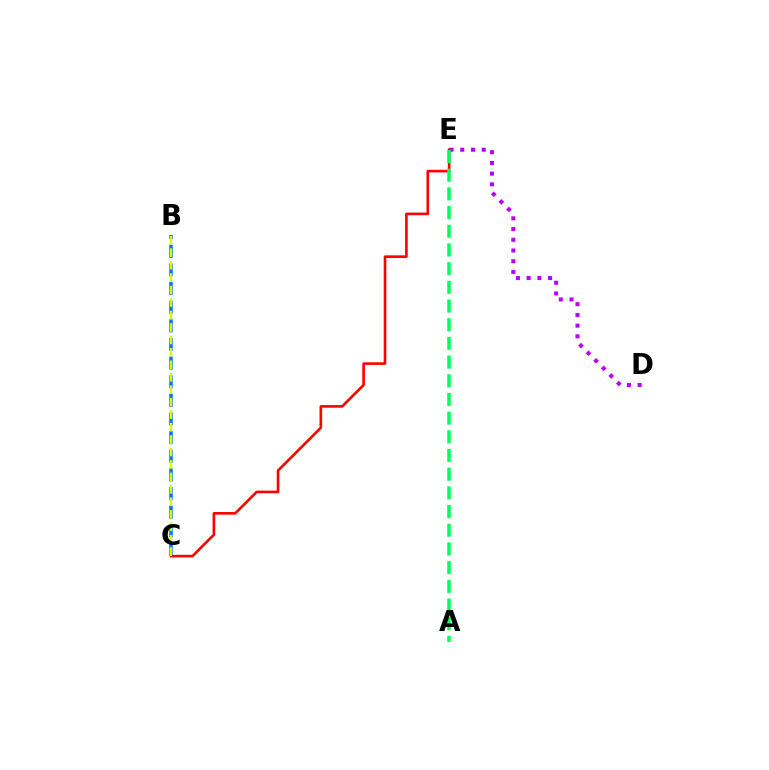{('D', 'E'): [{'color': '#b900ff', 'line_style': 'dotted', 'thickness': 2.91}], ('B', 'C'): [{'color': '#0074ff', 'line_style': 'dashed', 'thickness': 2.53}, {'color': '#d1ff00', 'line_style': 'dashed', 'thickness': 1.69}], ('C', 'E'): [{'color': '#ff0000', 'line_style': 'solid', 'thickness': 1.9}], ('A', 'E'): [{'color': '#00ff5c', 'line_style': 'dashed', 'thickness': 2.54}]}